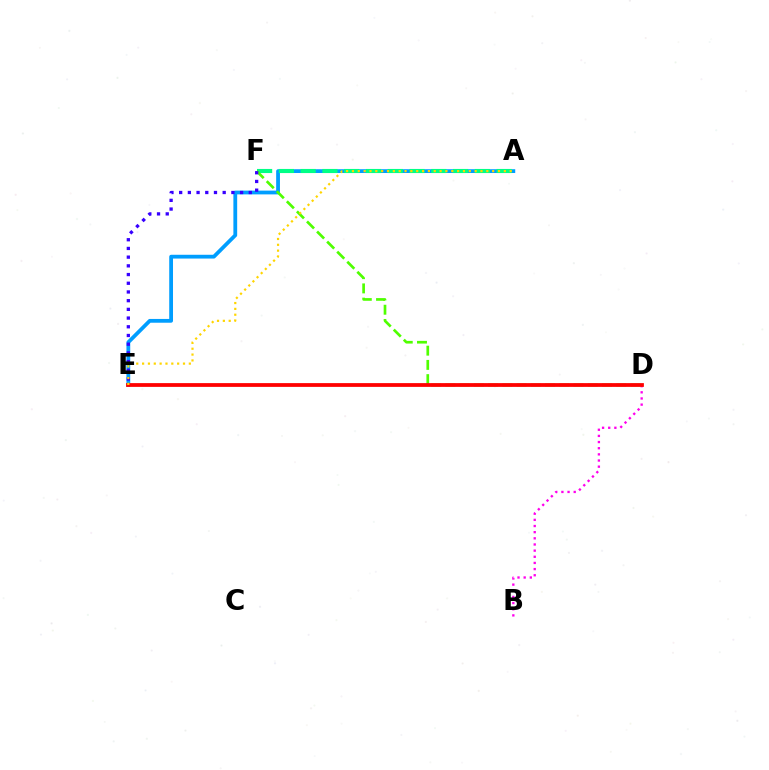{('A', 'E'): [{'color': '#009eff', 'line_style': 'solid', 'thickness': 2.73}, {'color': '#ffd500', 'line_style': 'dotted', 'thickness': 1.59}], ('B', 'D'): [{'color': '#ff00ed', 'line_style': 'dotted', 'thickness': 1.67}], ('A', 'F'): [{'color': '#00ff86', 'line_style': 'dashed', 'thickness': 2.96}], ('D', 'F'): [{'color': '#4fff00', 'line_style': 'dashed', 'thickness': 1.93}], ('D', 'E'): [{'color': '#ff0000', 'line_style': 'solid', 'thickness': 2.71}], ('E', 'F'): [{'color': '#3700ff', 'line_style': 'dotted', 'thickness': 2.36}]}